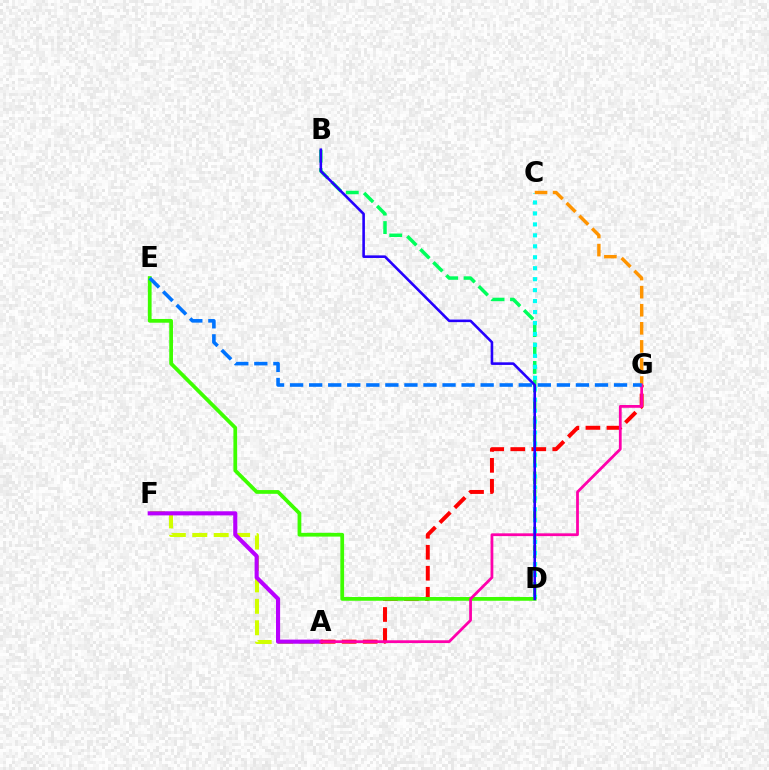{('A', 'F'): [{'color': '#d1ff00', 'line_style': 'dashed', 'thickness': 2.91}, {'color': '#b900ff', 'line_style': 'solid', 'thickness': 2.96}], ('B', 'D'): [{'color': '#00ff5c', 'line_style': 'dashed', 'thickness': 2.5}, {'color': '#2500ff', 'line_style': 'solid', 'thickness': 1.87}], ('C', 'D'): [{'color': '#00fff6', 'line_style': 'dotted', 'thickness': 2.98}], ('A', 'G'): [{'color': '#ff0000', 'line_style': 'dashed', 'thickness': 2.85}, {'color': '#ff00ac', 'line_style': 'solid', 'thickness': 2.0}], ('D', 'E'): [{'color': '#3dff00', 'line_style': 'solid', 'thickness': 2.7}], ('C', 'G'): [{'color': '#ff9400', 'line_style': 'dashed', 'thickness': 2.46}], ('E', 'G'): [{'color': '#0074ff', 'line_style': 'dashed', 'thickness': 2.59}]}